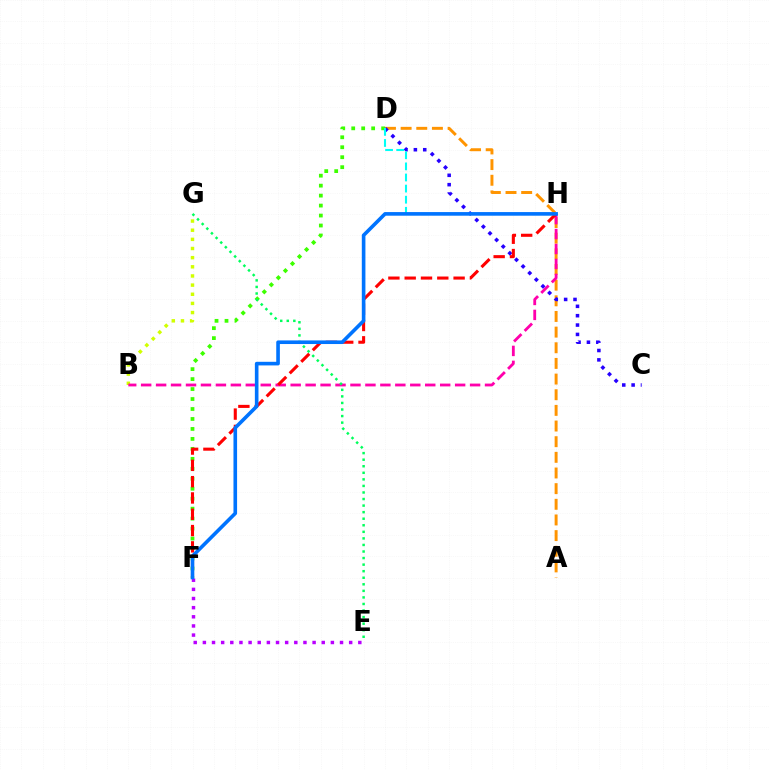{('A', 'D'): [{'color': '#ff9400', 'line_style': 'dashed', 'thickness': 2.13}], ('D', 'F'): [{'color': '#3dff00', 'line_style': 'dotted', 'thickness': 2.71}], ('B', 'G'): [{'color': '#d1ff00', 'line_style': 'dotted', 'thickness': 2.49}], ('B', 'H'): [{'color': '#ff00ac', 'line_style': 'dashed', 'thickness': 2.03}], ('C', 'D'): [{'color': '#2500ff', 'line_style': 'dotted', 'thickness': 2.55}], ('F', 'H'): [{'color': '#ff0000', 'line_style': 'dashed', 'thickness': 2.21}, {'color': '#0074ff', 'line_style': 'solid', 'thickness': 2.6}], ('E', 'G'): [{'color': '#00ff5c', 'line_style': 'dotted', 'thickness': 1.78}], ('D', 'H'): [{'color': '#00fff6', 'line_style': 'dashed', 'thickness': 1.51}], ('E', 'F'): [{'color': '#b900ff', 'line_style': 'dotted', 'thickness': 2.48}]}